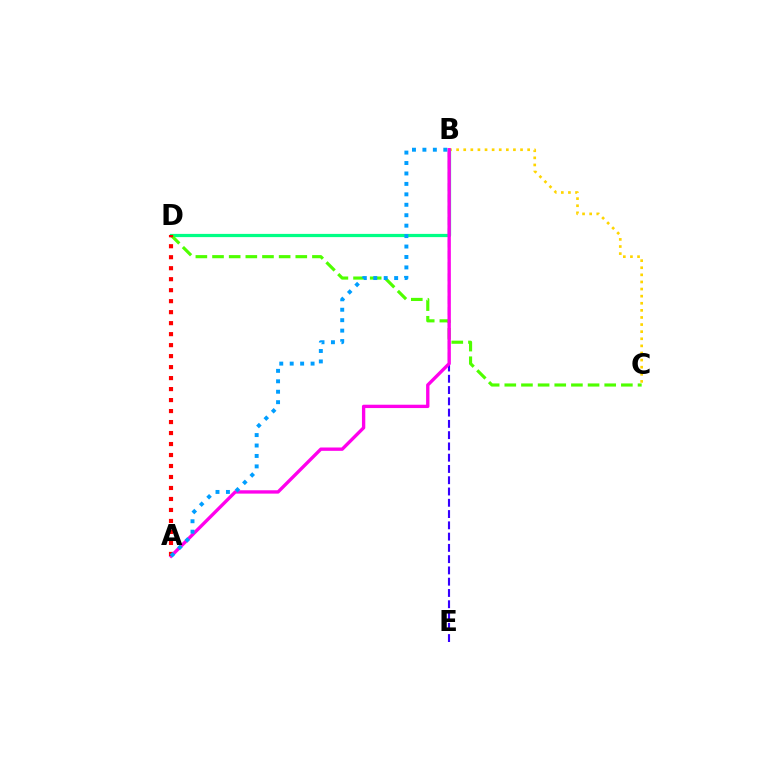{('B', 'C'): [{'color': '#ffd500', 'line_style': 'dotted', 'thickness': 1.93}], ('B', 'E'): [{'color': '#3700ff', 'line_style': 'dashed', 'thickness': 1.53}], ('B', 'D'): [{'color': '#00ff86', 'line_style': 'solid', 'thickness': 2.32}], ('C', 'D'): [{'color': '#4fff00', 'line_style': 'dashed', 'thickness': 2.26}], ('A', 'B'): [{'color': '#ff00ed', 'line_style': 'solid', 'thickness': 2.41}, {'color': '#009eff', 'line_style': 'dotted', 'thickness': 2.84}], ('A', 'D'): [{'color': '#ff0000', 'line_style': 'dotted', 'thickness': 2.99}]}